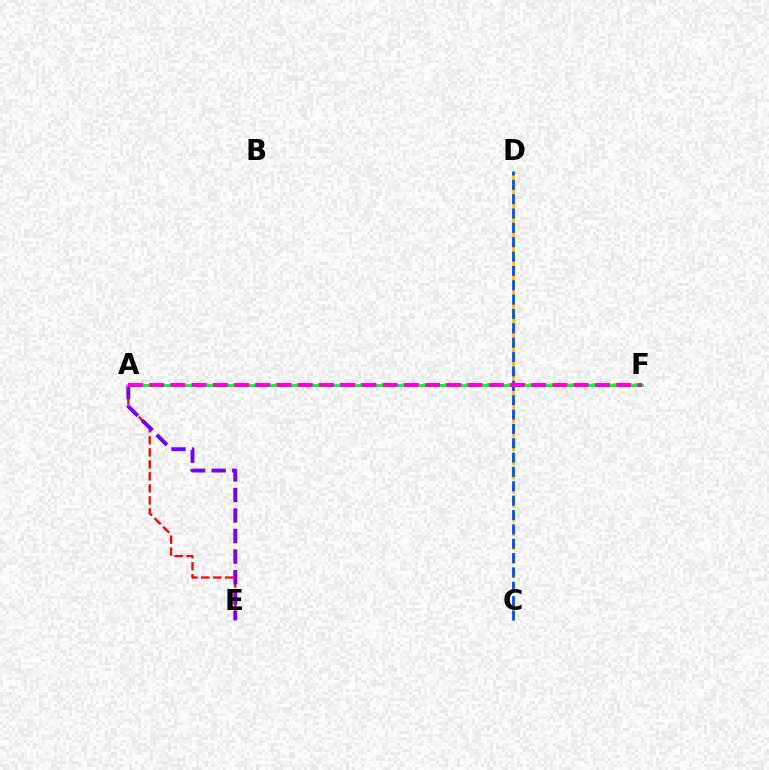{('C', 'D'): [{'color': '#ffbd00', 'line_style': 'dashed', 'thickness': 1.92}, {'color': '#004bff', 'line_style': 'dashed', 'thickness': 1.95}], ('A', 'E'): [{'color': '#ff0000', 'line_style': 'dashed', 'thickness': 1.63}, {'color': '#7200ff', 'line_style': 'dashed', 'thickness': 2.79}], ('A', 'F'): [{'color': '#00fff6', 'line_style': 'dotted', 'thickness': 1.82}, {'color': '#84ff00', 'line_style': 'dotted', 'thickness': 2.86}, {'color': '#00ff39', 'line_style': 'solid', 'thickness': 2.16}, {'color': '#ff00cf', 'line_style': 'dashed', 'thickness': 2.88}]}